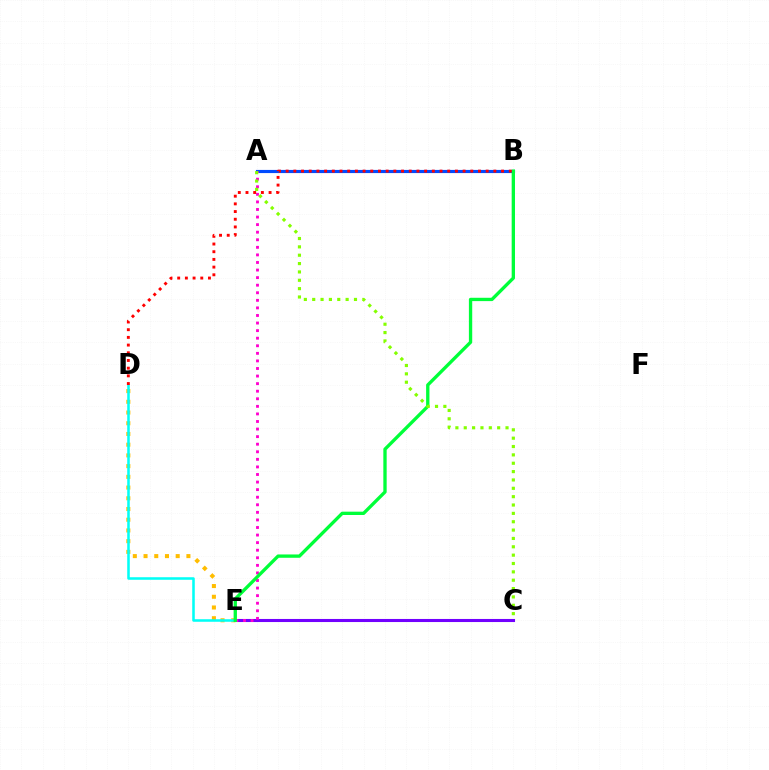{('D', 'E'): [{'color': '#ffbd00', 'line_style': 'dotted', 'thickness': 2.91}, {'color': '#00fff6', 'line_style': 'solid', 'thickness': 1.83}], ('A', 'B'): [{'color': '#004bff', 'line_style': 'solid', 'thickness': 2.27}], ('C', 'E'): [{'color': '#7200ff', 'line_style': 'solid', 'thickness': 2.22}], ('A', 'E'): [{'color': '#ff00cf', 'line_style': 'dotted', 'thickness': 2.06}], ('B', 'E'): [{'color': '#00ff39', 'line_style': 'solid', 'thickness': 2.4}], ('A', 'C'): [{'color': '#84ff00', 'line_style': 'dotted', 'thickness': 2.27}], ('B', 'D'): [{'color': '#ff0000', 'line_style': 'dotted', 'thickness': 2.09}]}